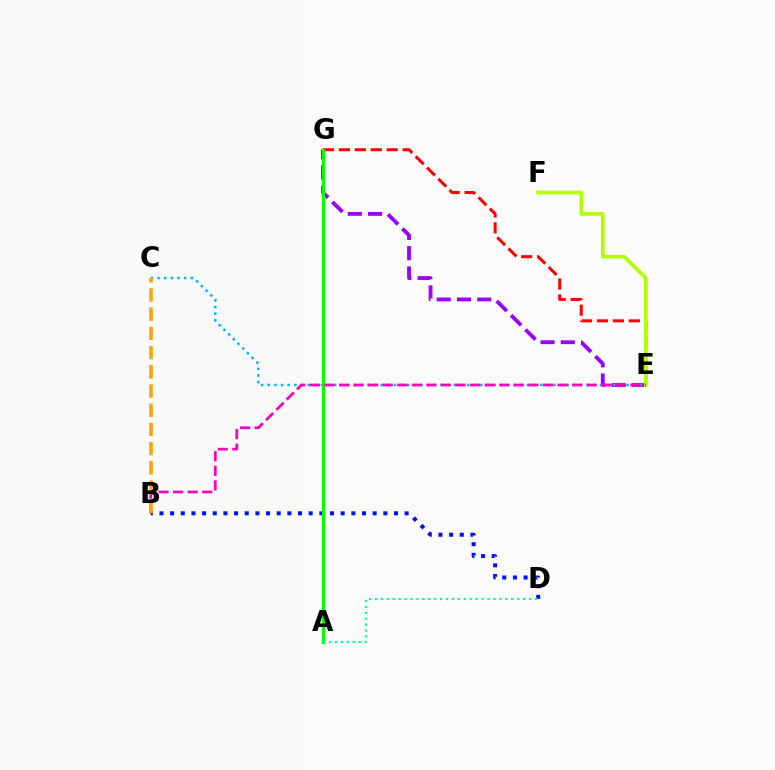{('E', 'G'): [{'color': '#ff0000', 'line_style': 'dashed', 'thickness': 2.16}, {'color': '#9b00ff', 'line_style': 'dashed', 'thickness': 2.75}], ('B', 'D'): [{'color': '#0010ff', 'line_style': 'dotted', 'thickness': 2.9}], ('E', 'F'): [{'color': '#b3ff00', 'line_style': 'solid', 'thickness': 2.67}], ('C', 'E'): [{'color': '#00b5ff', 'line_style': 'dotted', 'thickness': 1.81}], ('A', 'G'): [{'color': '#08ff00', 'line_style': 'solid', 'thickness': 2.31}], ('B', 'E'): [{'color': '#ff00bd', 'line_style': 'dashed', 'thickness': 1.98}], ('B', 'C'): [{'color': '#ffa500', 'line_style': 'dashed', 'thickness': 2.61}], ('A', 'D'): [{'color': '#00ff9d', 'line_style': 'dotted', 'thickness': 1.61}]}